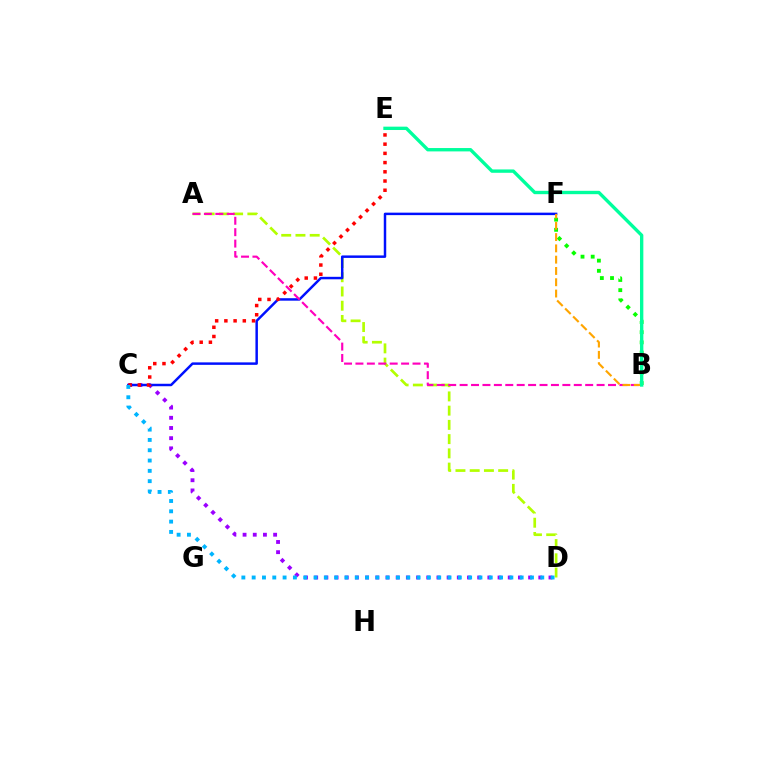{('A', 'D'): [{'color': '#b3ff00', 'line_style': 'dashed', 'thickness': 1.93}], ('C', 'D'): [{'color': '#9b00ff', 'line_style': 'dotted', 'thickness': 2.77}, {'color': '#00b5ff', 'line_style': 'dotted', 'thickness': 2.8}], ('B', 'F'): [{'color': '#08ff00', 'line_style': 'dotted', 'thickness': 2.77}, {'color': '#ffa500', 'line_style': 'dashed', 'thickness': 1.53}], ('C', 'F'): [{'color': '#0010ff', 'line_style': 'solid', 'thickness': 1.78}], ('C', 'E'): [{'color': '#ff0000', 'line_style': 'dotted', 'thickness': 2.5}], ('A', 'B'): [{'color': '#ff00bd', 'line_style': 'dashed', 'thickness': 1.55}], ('B', 'E'): [{'color': '#00ff9d', 'line_style': 'solid', 'thickness': 2.42}]}